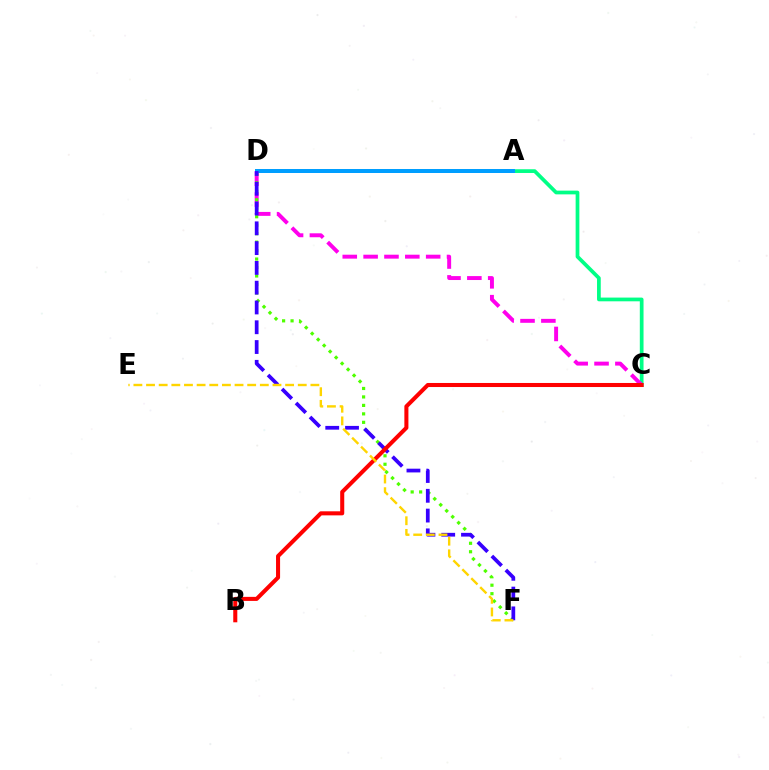{('A', 'C'): [{'color': '#00ff86', 'line_style': 'solid', 'thickness': 2.68}], ('C', 'D'): [{'color': '#ff00ed', 'line_style': 'dashed', 'thickness': 2.83}], ('D', 'F'): [{'color': '#4fff00', 'line_style': 'dotted', 'thickness': 2.3}, {'color': '#3700ff', 'line_style': 'dashed', 'thickness': 2.69}], ('A', 'D'): [{'color': '#009eff', 'line_style': 'solid', 'thickness': 2.88}], ('B', 'C'): [{'color': '#ff0000', 'line_style': 'solid', 'thickness': 2.92}], ('E', 'F'): [{'color': '#ffd500', 'line_style': 'dashed', 'thickness': 1.72}]}